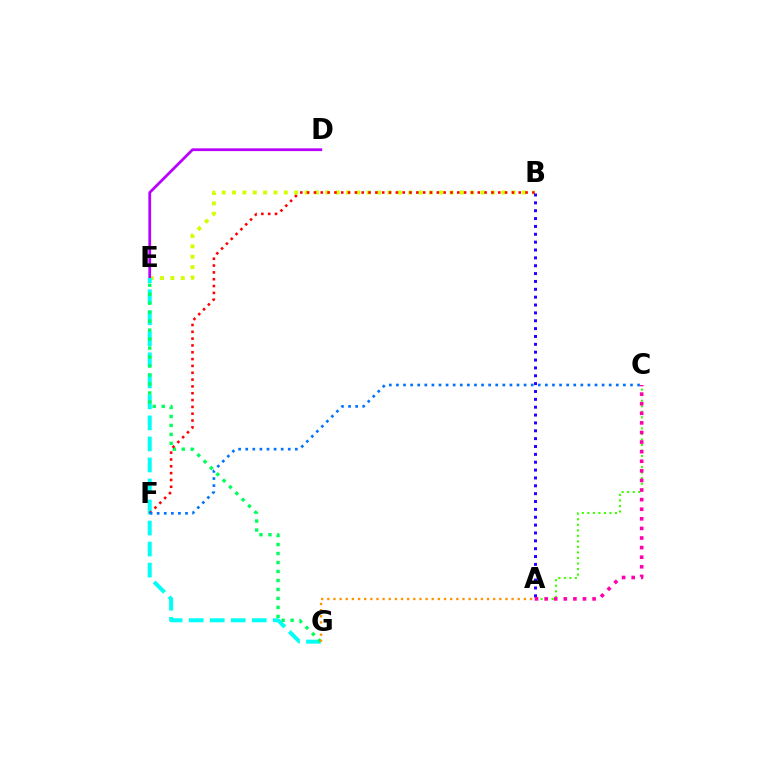{('B', 'E'): [{'color': '#d1ff00', 'line_style': 'dotted', 'thickness': 2.81}], ('A', 'B'): [{'color': '#2500ff', 'line_style': 'dotted', 'thickness': 2.14}], ('D', 'E'): [{'color': '#b900ff', 'line_style': 'solid', 'thickness': 1.99}], ('E', 'G'): [{'color': '#00fff6', 'line_style': 'dashed', 'thickness': 2.86}, {'color': '#00ff5c', 'line_style': 'dotted', 'thickness': 2.44}], ('A', 'G'): [{'color': '#ff9400', 'line_style': 'dotted', 'thickness': 1.67}], ('A', 'C'): [{'color': '#3dff00', 'line_style': 'dotted', 'thickness': 1.5}, {'color': '#ff00ac', 'line_style': 'dotted', 'thickness': 2.61}], ('B', 'F'): [{'color': '#ff0000', 'line_style': 'dotted', 'thickness': 1.85}], ('C', 'F'): [{'color': '#0074ff', 'line_style': 'dotted', 'thickness': 1.93}]}